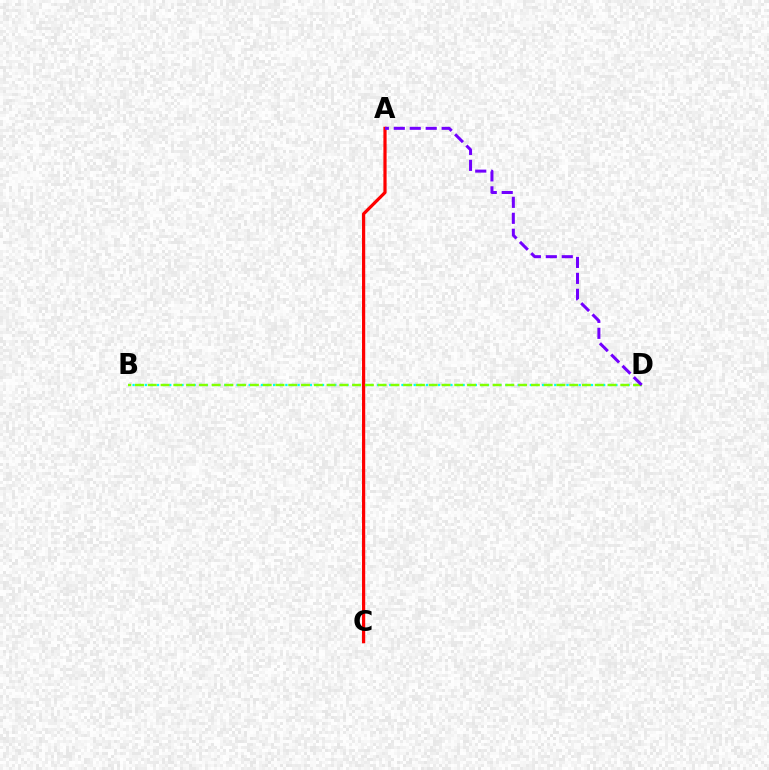{('B', 'D'): [{'color': '#00fff6', 'line_style': 'dotted', 'thickness': 1.66}, {'color': '#84ff00', 'line_style': 'dashed', 'thickness': 1.73}], ('A', 'C'): [{'color': '#ff0000', 'line_style': 'solid', 'thickness': 2.3}], ('A', 'D'): [{'color': '#7200ff', 'line_style': 'dashed', 'thickness': 2.17}]}